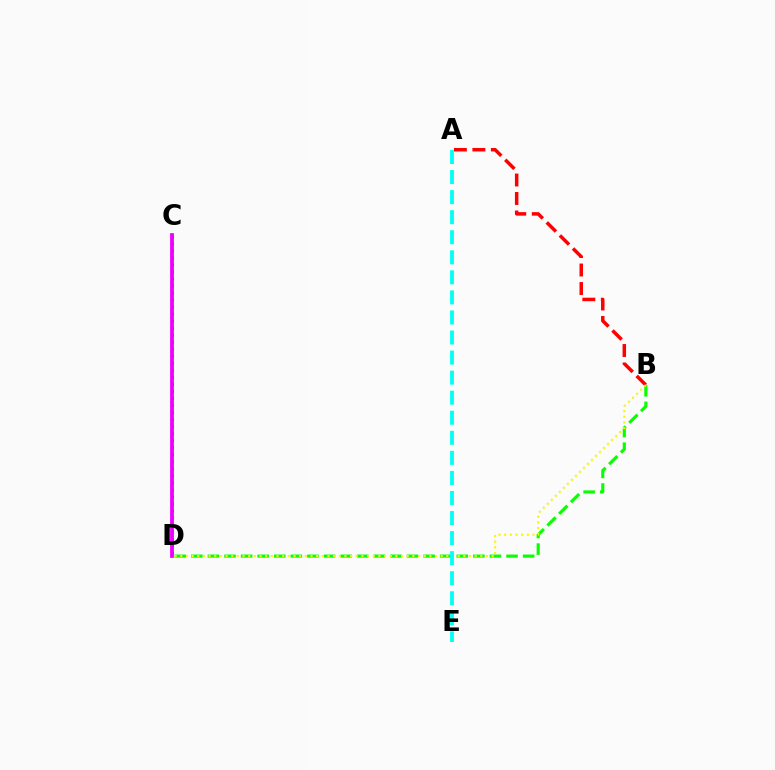{('B', 'D'): [{'color': '#08ff00', 'line_style': 'dashed', 'thickness': 2.25}, {'color': '#fcf500', 'line_style': 'dotted', 'thickness': 1.54}], ('A', 'B'): [{'color': '#ff0000', 'line_style': 'dashed', 'thickness': 2.51}], ('A', 'E'): [{'color': '#00fff6', 'line_style': 'dashed', 'thickness': 2.72}], ('C', 'D'): [{'color': '#0010ff', 'line_style': 'dotted', 'thickness': 1.91}, {'color': '#ee00ff', 'line_style': 'solid', 'thickness': 2.71}]}